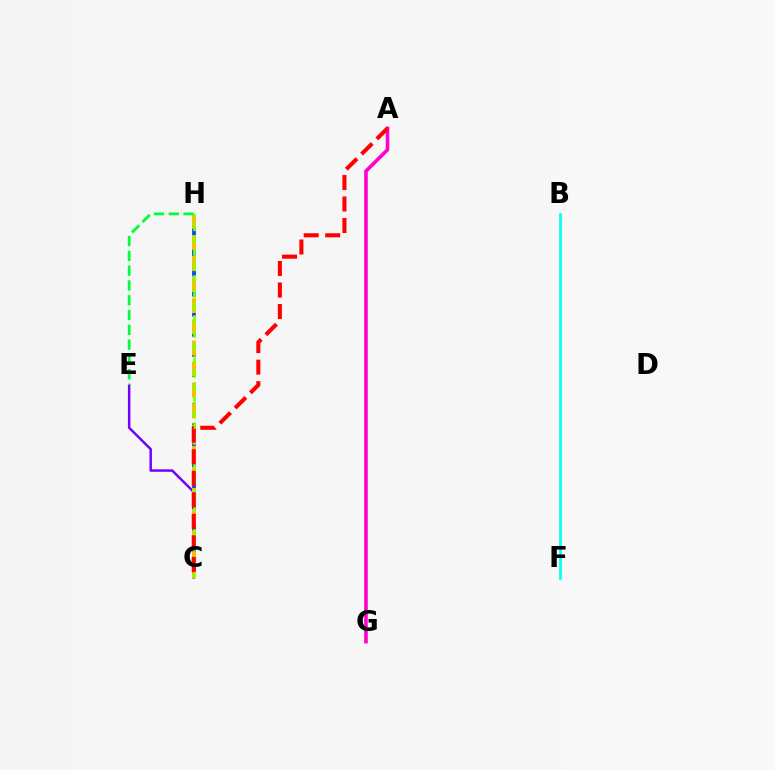{('A', 'G'): [{'color': '#ff00cf', 'line_style': 'solid', 'thickness': 2.59}], ('C', 'E'): [{'color': '#7200ff', 'line_style': 'solid', 'thickness': 1.78}], ('C', 'H'): [{'color': '#004bff', 'line_style': 'dashed', 'thickness': 2.73}, {'color': '#ffbd00', 'line_style': 'dashed', 'thickness': 2.86}, {'color': '#84ff00', 'line_style': 'dashed', 'thickness': 1.82}], ('E', 'H'): [{'color': '#00ff39', 'line_style': 'dashed', 'thickness': 2.01}], ('B', 'F'): [{'color': '#00fff6', 'line_style': 'solid', 'thickness': 1.92}], ('A', 'C'): [{'color': '#ff0000', 'line_style': 'dashed', 'thickness': 2.92}]}